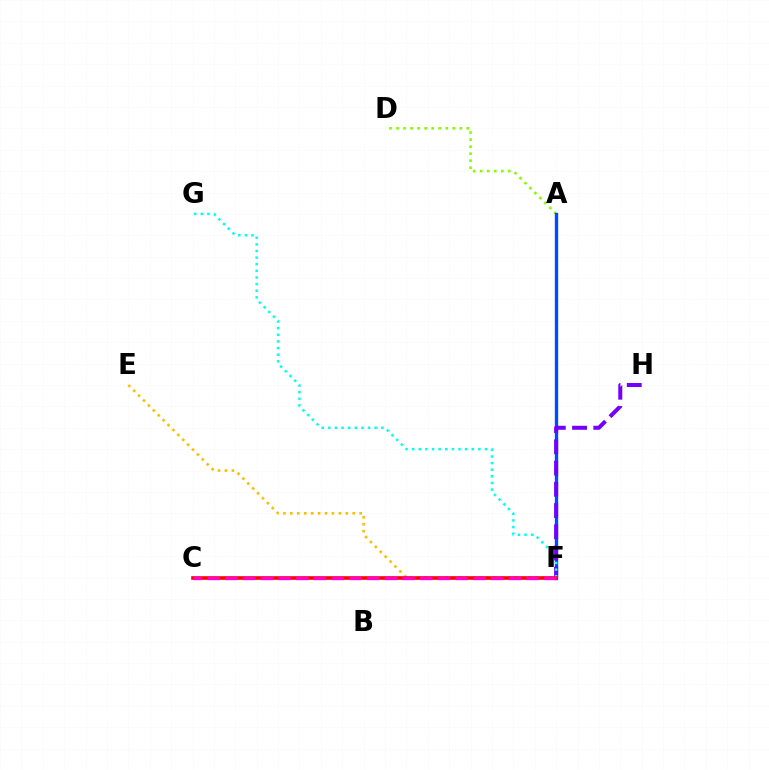{('A', 'D'): [{'color': '#84ff00', 'line_style': 'dotted', 'thickness': 1.91}], ('A', 'F'): [{'color': '#004bff', 'line_style': 'solid', 'thickness': 2.41}], ('C', 'F'): [{'color': '#00ff39', 'line_style': 'solid', 'thickness': 1.6}, {'color': '#ff0000', 'line_style': 'solid', 'thickness': 2.59}, {'color': '#ff00cf', 'line_style': 'dashed', 'thickness': 2.41}], ('E', 'F'): [{'color': '#ffbd00', 'line_style': 'dotted', 'thickness': 1.88}], ('F', 'H'): [{'color': '#7200ff', 'line_style': 'dashed', 'thickness': 2.89}], ('F', 'G'): [{'color': '#00fff6', 'line_style': 'dotted', 'thickness': 1.8}]}